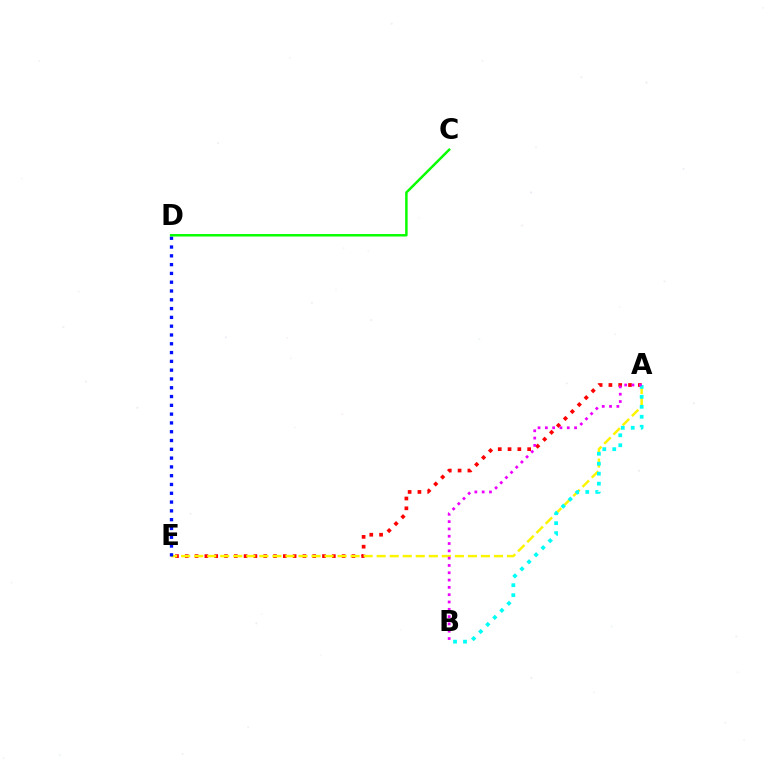{('A', 'E'): [{'color': '#ff0000', 'line_style': 'dotted', 'thickness': 2.66}, {'color': '#fcf500', 'line_style': 'dashed', 'thickness': 1.77}], ('A', 'B'): [{'color': '#00fff6', 'line_style': 'dotted', 'thickness': 2.71}, {'color': '#ee00ff', 'line_style': 'dotted', 'thickness': 1.98}], ('D', 'E'): [{'color': '#0010ff', 'line_style': 'dotted', 'thickness': 2.39}], ('C', 'D'): [{'color': '#08ff00', 'line_style': 'solid', 'thickness': 1.78}]}